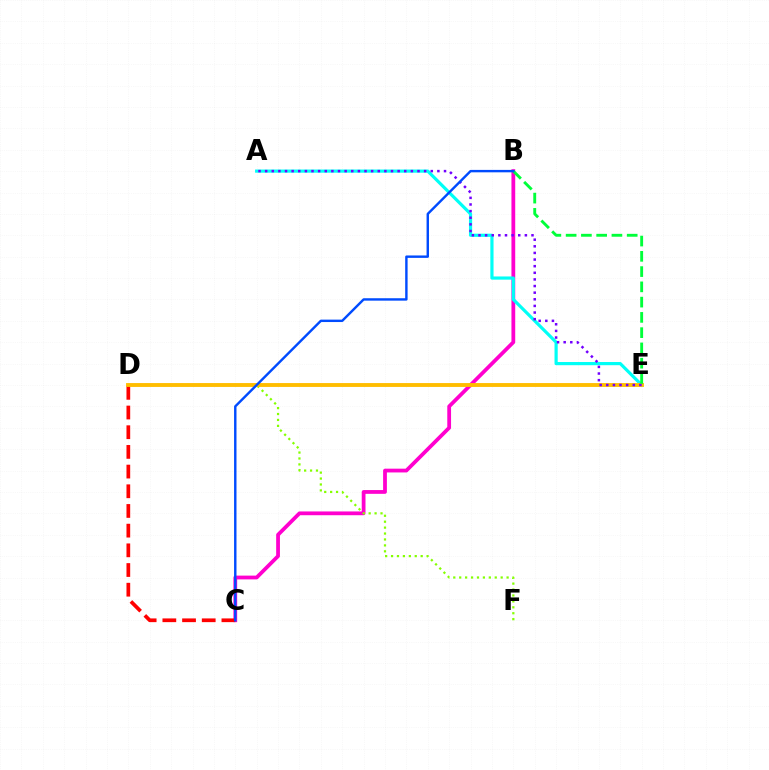{('B', 'C'): [{'color': '#ff00cf', 'line_style': 'solid', 'thickness': 2.72}, {'color': '#004bff', 'line_style': 'solid', 'thickness': 1.74}], ('A', 'E'): [{'color': '#00fff6', 'line_style': 'solid', 'thickness': 2.29}, {'color': '#7200ff', 'line_style': 'dotted', 'thickness': 1.8}], ('C', 'D'): [{'color': '#ff0000', 'line_style': 'dashed', 'thickness': 2.67}], ('D', 'F'): [{'color': '#84ff00', 'line_style': 'dotted', 'thickness': 1.61}], ('D', 'E'): [{'color': '#ffbd00', 'line_style': 'solid', 'thickness': 2.78}], ('B', 'E'): [{'color': '#00ff39', 'line_style': 'dashed', 'thickness': 2.07}]}